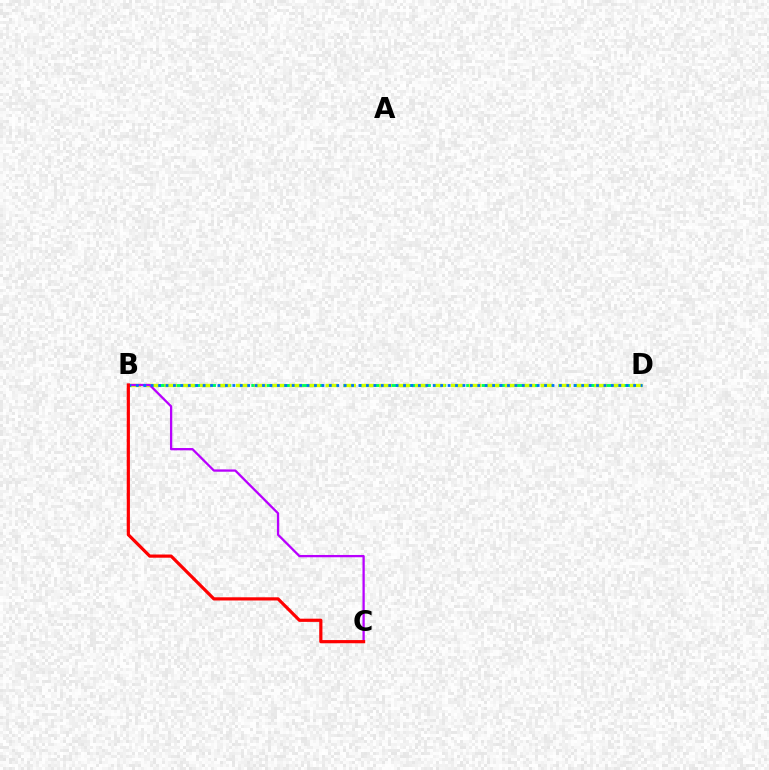{('B', 'D'): [{'color': '#00ff5c', 'line_style': 'dashed', 'thickness': 2.09}, {'color': '#d1ff00', 'line_style': 'dashed', 'thickness': 2.43}, {'color': '#0074ff', 'line_style': 'dotted', 'thickness': 2.02}], ('B', 'C'): [{'color': '#b900ff', 'line_style': 'solid', 'thickness': 1.65}, {'color': '#ff0000', 'line_style': 'solid', 'thickness': 2.3}]}